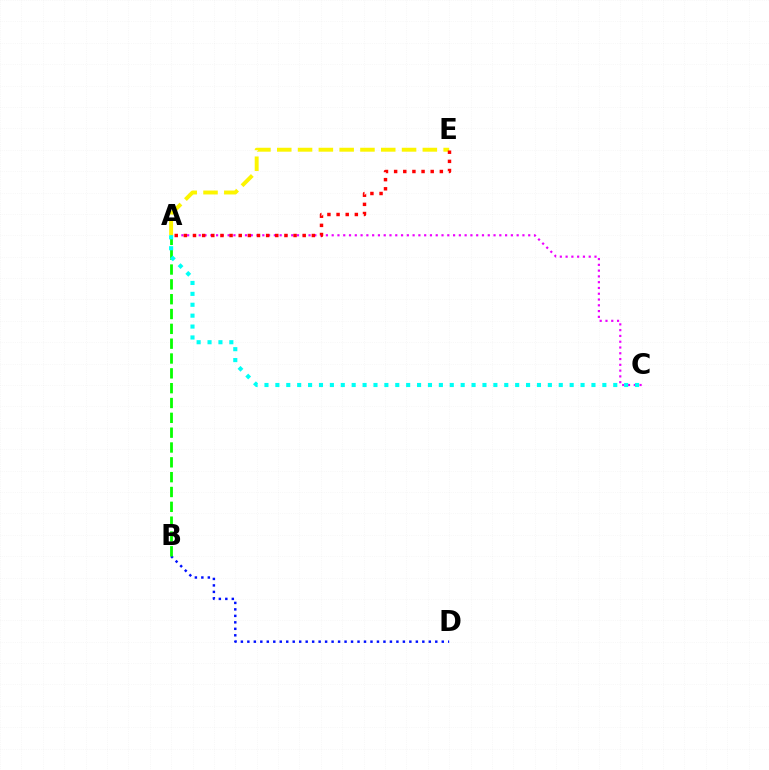{('B', 'D'): [{'color': '#0010ff', 'line_style': 'dotted', 'thickness': 1.76}], ('A', 'C'): [{'color': '#ee00ff', 'line_style': 'dotted', 'thickness': 1.57}, {'color': '#00fff6', 'line_style': 'dotted', 'thickness': 2.96}], ('A', 'E'): [{'color': '#fcf500', 'line_style': 'dashed', 'thickness': 2.83}, {'color': '#ff0000', 'line_style': 'dotted', 'thickness': 2.48}], ('A', 'B'): [{'color': '#08ff00', 'line_style': 'dashed', 'thickness': 2.01}]}